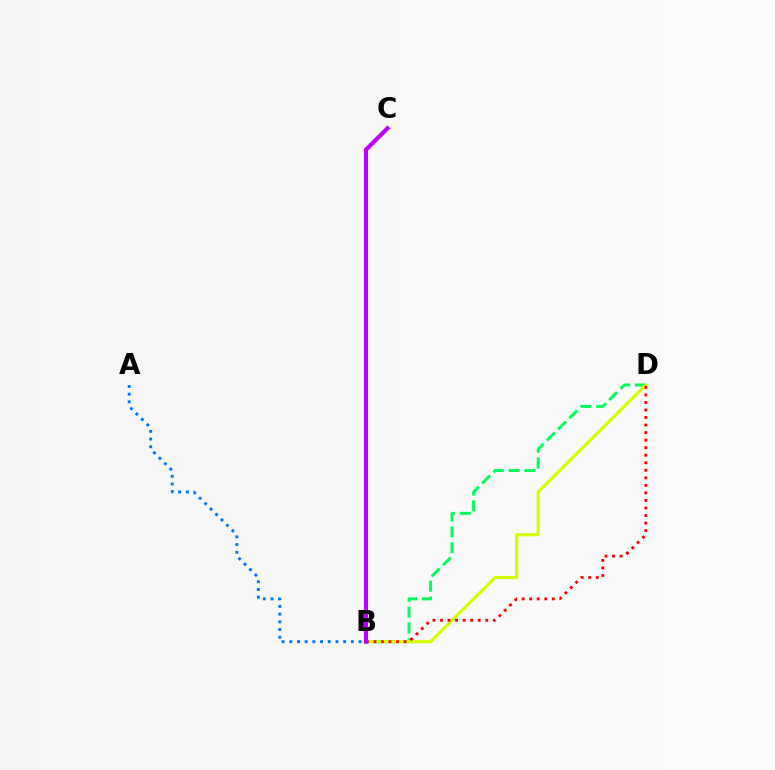{('B', 'D'): [{'color': '#00ff5c', 'line_style': 'dashed', 'thickness': 2.15}, {'color': '#d1ff00', 'line_style': 'solid', 'thickness': 2.28}, {'color': '#ff0000', 'line_style': 'dotted', 'thickness': 2.05}], ('A', 'B'): [{'color': '#0074ff', 'line_style': 'dotted', 'thickness': 2.09}], ('B', 'C'): [{'color': '#b900ff', 'line_style': 'solid', 'thickness': 2.97}]}